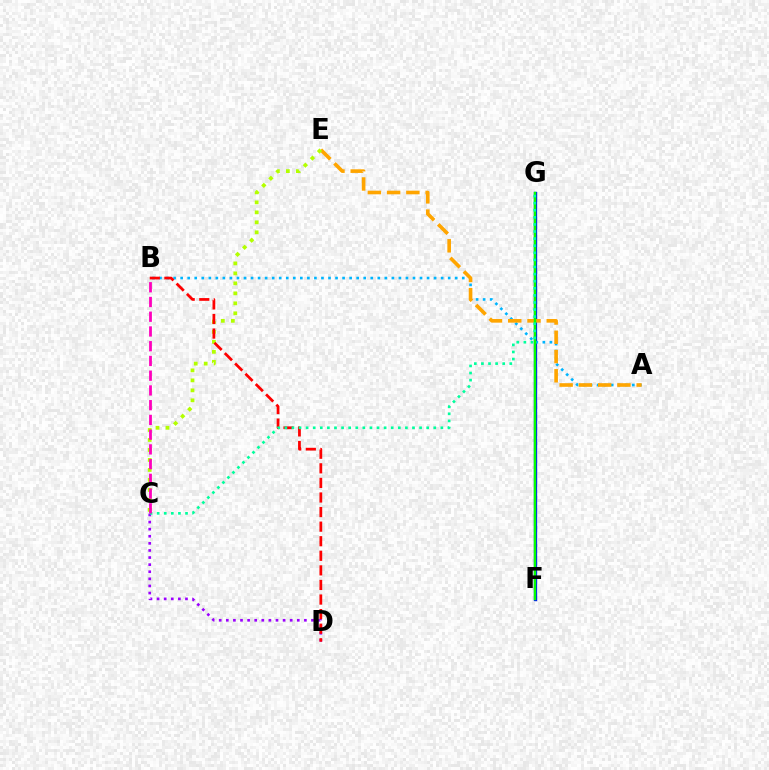{('F', 'G'): [{'color': '#0010ff', 'line_style': 'solid', 'thickness': 2.39}, {'color': '#08ff00', 'line_style': 'solid', 'thickness': 1.76}], ('A', 'B'): [{'color': '#00b5ff', 'line_style': 'dotted', 'thickness': 1.91}], ('A', 'E'): [{'color': '#ffa500', 'line_style': 'dashed', 'thickness': 2.62}], ('C', 'D'): [{'color': '#9b00ff', 'line_style': 'dotted', 'thickness': 1.93}], ('C', 'E'): [{'color': '#b3ff00', 'line_style': 'dotted', 'thickness': 2.71}], ('B', 'D'): [{'color': '#ff0000', 'line_style': 'dashed', 'thickness': 1.98}], ('C', 'G'): [{'color': '#00ff9d', 'line_style': 'dotted', 'thickness': 1.93}], ('B', 'C'): [{'color': '#ff00bd', 'line_style': 'dashed', 'thickness': 2.0}]}